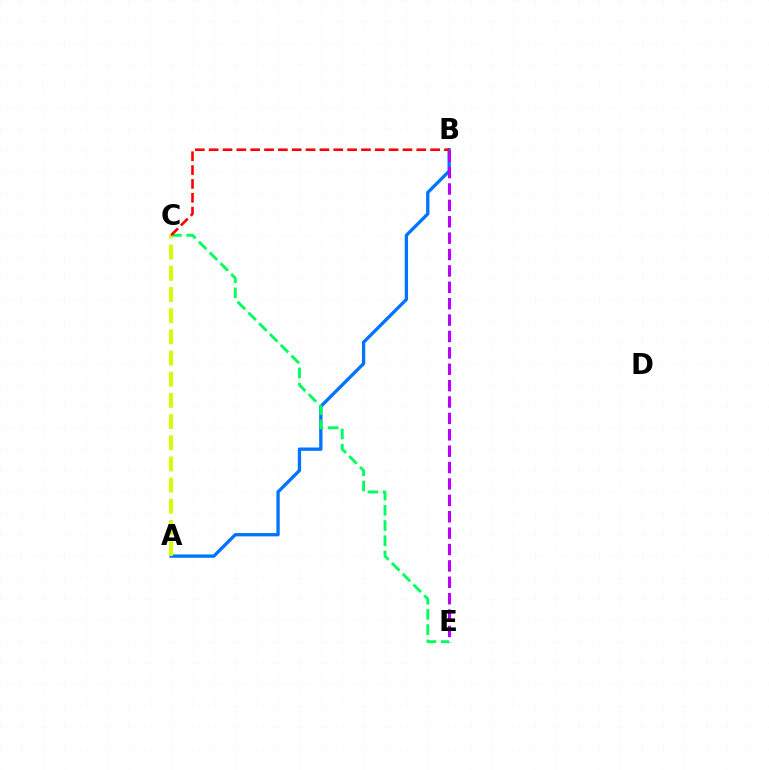{('A', 'B'): [{'color': '#0074ff', 'line_style': 'solid', 'thickness': 2.38}], ('B', 'E'): [{'color': '#b900ff', 'line_style': 'dashed', 'thickness': 2.23}], ('C', 'E'): [{'color': '#00ff5c', 'line_style': 'dashed', 'thickness': 2.07}], ('A', 'C'): [{'color': '#d1ff00', 'line_style': 'dashed', 'thickness': 2.88}], ('B', 'C'): [{'color': '#ff0000', 'line_style': 'dashed', 'thickness': 1.88}]}